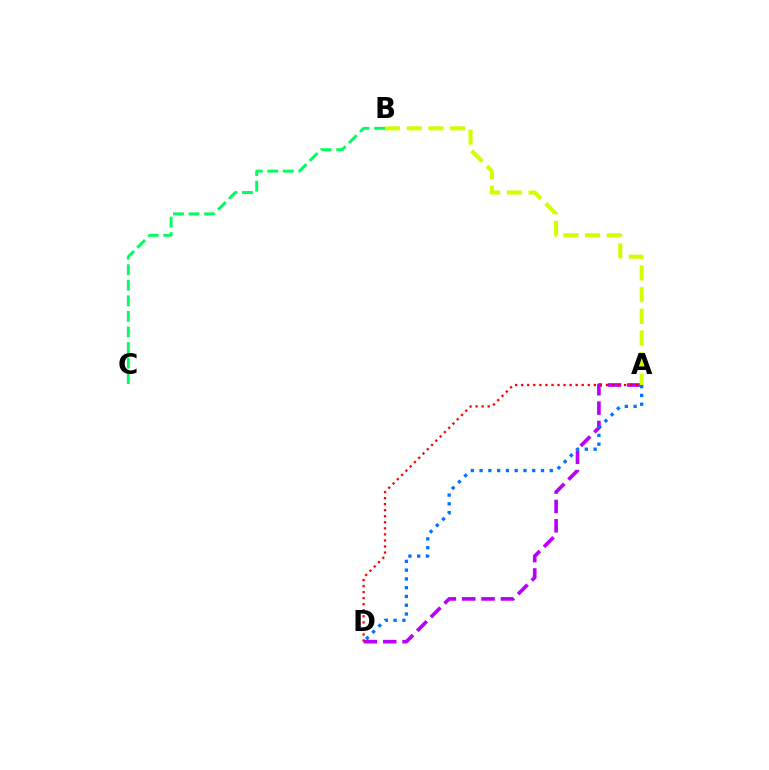{('A', 'D'): [{'color': '#b900ff', 'line_style': 'dashed', 'thickness': 2.63}, {'color': '#ff0000', 'line_style': 'dotted', 'thickness': 1.64}, {'color': '#0074ff', 'line_style': 'dotted', 'thickness': 2.38}], ('A', 'B'): [{'color': '#d1ff00', 'line_style': 'dashed', 'thickness': 2.95}], ('B', 'C'): [{'color': '#00ff5c', 'line_style': 'dashed', 'thickness': 2.11}]}